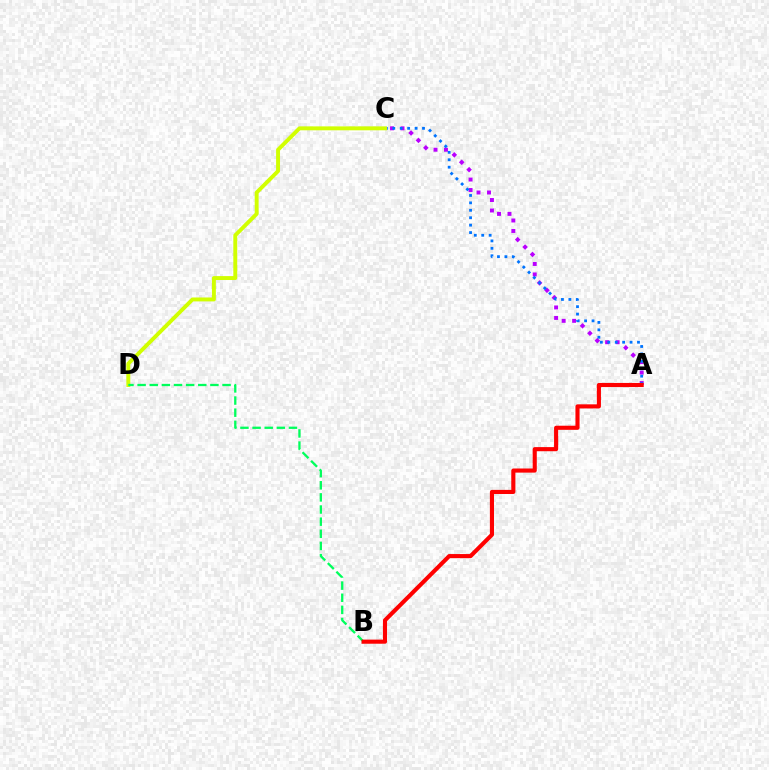{('A', 'C'): [{'color': '#b900ff', 'line_style': 'dotted', 'thickness': 2.84}, {'color': '#0074ff', 'line_style': 'dotted', 'thickness': 2.02}], ('C', 'D'): [{'color': '#d1ff00', 'line_style': 'solid', 'thickness': 2.82}], ('B', 'D'): [{'color': '#00ff5c', 'line_style': 'dashed', 'thickness': 1.65}], ('A', 'B'): [{'color': '#ff0000', 'line_style': 'solid', 'thickness': 2.96}]}